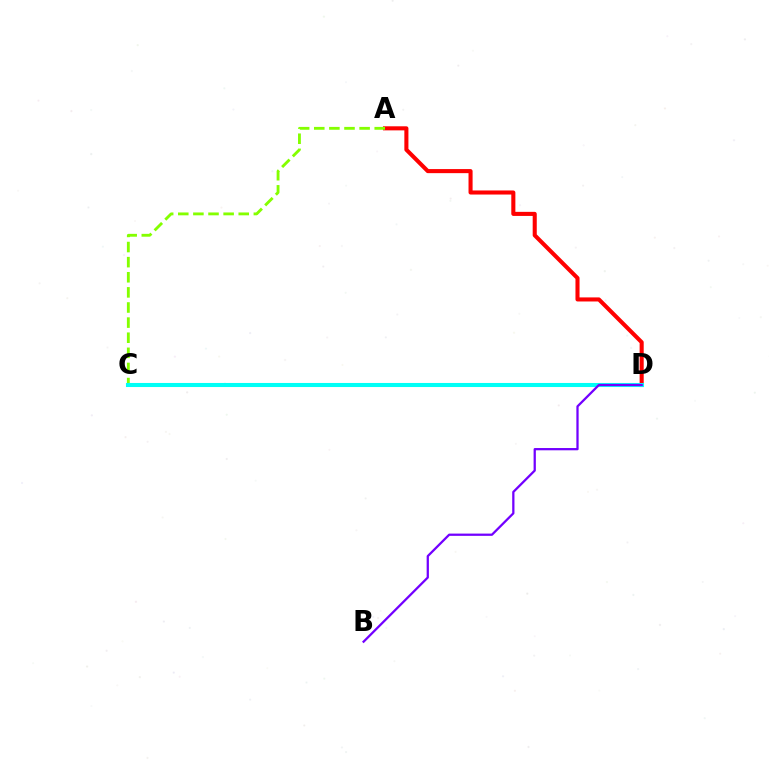{('A', 'D'): [{'color': '#ff0000', 'line_style': 'solid', 'thickness': 2.93}], ('A', 'C'): [{'color': '#84ff00', 'line_style': 'dashed', 'thickness': 2.05}], ('C', 'D'): [{'color': '#00fff6', 'line_style': 'solid', 'thickness': 2.93}], ('B', 'D'): [{'color': '#7200ff', 'line_style': 'solid', 'thickness': 1.63}]}